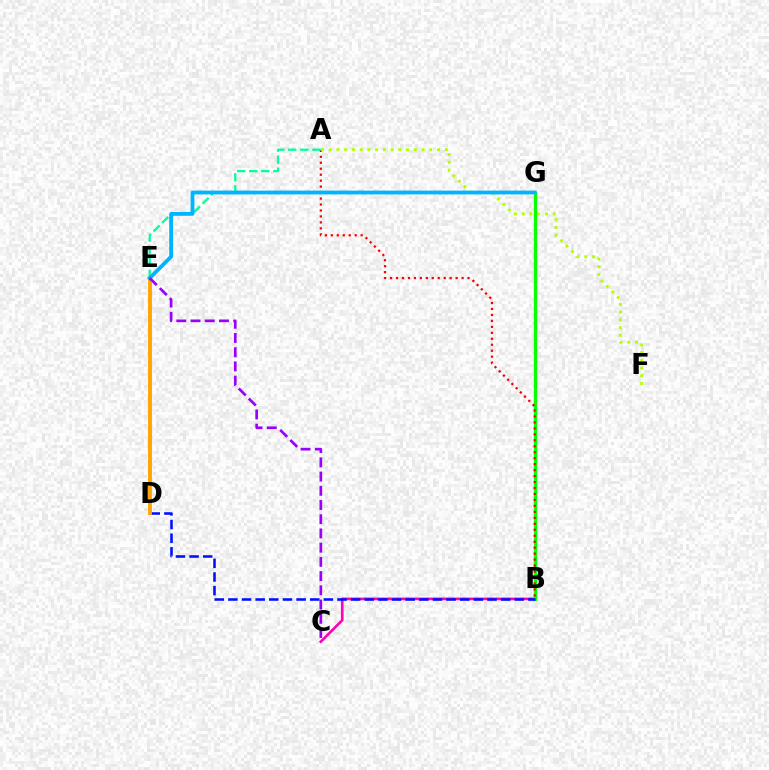{('B', 'C'): [{'color': '#ff00bd', 'line_style': 'solid', 'thickness': 1.93}], ('B', 'G'): [{'color': '#08ff00', 'line_style': 'solid', 'thickness': 2.36}], ('B', 'D'): [{'color': '#0010ff', 'line_style': 'dashed', 'thickness': 1.85}], ('A', 'B'): [{'color': '#ff0000', 'line_style': 'dotted', 'thickness': 1.62}], ('D', 'E'): [{'color': '#ffa500', 'line_style': 'solid', 'thickness': 2.8}], ('A', 'F'): [{'color': '#b3ff00', 'line_style': 'dotted', 'thickness': 2.1}], ('A', 'E'): [{'color': '#00ff9d', 'line_style': 'dashed', 'thickness': 1.64}], ('E', 'G'): [{'color': '#00b5ff', 'line_style': 'solid', 'thickness': 2.74}], ('C', 'E'): [{'color': '#9b00ff', 'line_style': 'dashed', 'thickness': 1.93}]}